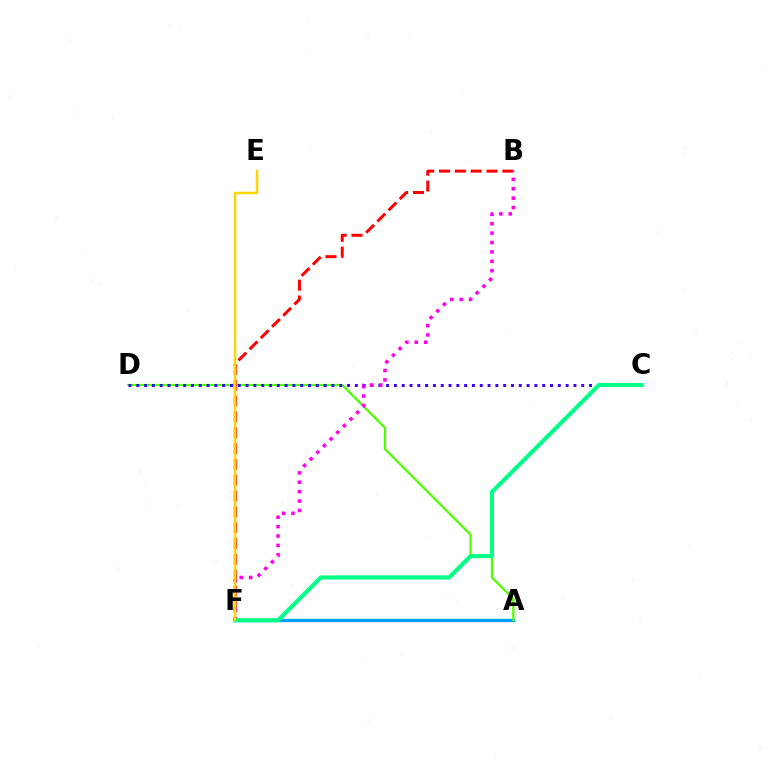{('A', 'F'): [{'color': '#009eff', 'line_style': 'solid', 'thickness': 2.4}], ('A', 'D'): [{'color': '#4fff00', 'line_style': 'solid', 'thickness': 1.64}], ('B', 'F'): [{'color': '#ff0000', 'line_style': 'dashed', 'thickness': 2.15}, {'color': '#ff00ed', 'line_style': 'dotted', 'thickness': 2.55}], ('C', 'D'): [{'color': '#3700ff', 'line_style': 'dotted', 'thickness': 2.12}], ('C', 'F'): [{'color': '#00ff86', 'line_style': 'solid', 'thickness': 2.96}], ('E', 'F'): [{'color': '#ffd500', 'line_style': 'solid', 'thickness': 1.79}]}